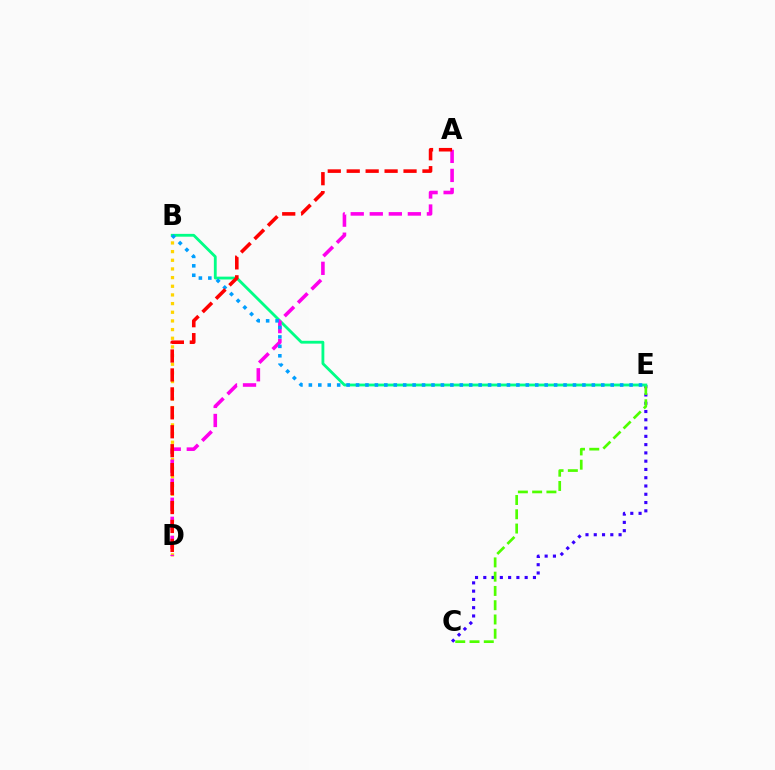{('B', 'D'): [{'color': '#ffd500', 'line_style': 'dotted', 'thickness': 2.35}], ('C', 'E'): [{'color': '#3700ff', 'line_style': 'dotted', 'thickness': 2.25}, {'color': '#4fff00', 'line_style': 'dashed', 'thickness': 1.94}], ('B', 'E'): [{'color': '#00ff86', 'line_style': 'solid', 'thickness': 2.03}, {'color': '#009eff', 'line_style': 'dotted', 'thickness': 2.56}], ('A', 'D'): [{'color': '#ff00ed', 'line_style': 'dashed', 'thickness': 2.59}, {'color': '#ff0000', 'line_style': 'dashed', 'thickness': 2.57}]}